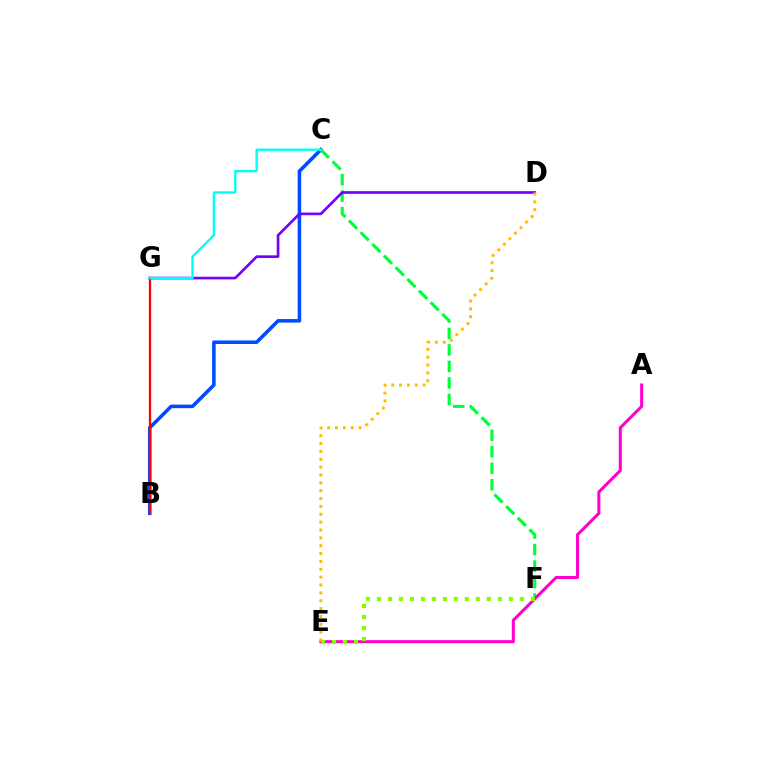{('B', 'C'): [{'color': '#004bff', 'line_style': 'solid', 'thickness': 2.56}], ('B', 'G'): [{'color': '#ff0000', 'line_style': 'solid', 'thickness': 1.65}], ('C', 'F'): [{'color': '#00ff39', 'line_style': 'dashed', 'thickness': 2.24}], ('A', 'E'): [{'color': '#ff00cf', 'line_style': 'solid', 'thickness': 2.19}], ('E', 'F'): [{'color': '#84ff00', 'line_style': 'dotted', 'thickness': 2.99}], ('D', 'G'): [{'color': '#7200ff', 'line_style': 'solid', 'thickness': 1.92}], ('D', 'E'): [{'color': '#ffbd00', 'line_style': 'dotted', 'thickness': 2.14}], ('C', 'G'): [{'color': '#00fff6', 'line_style': 'solid', 'thickness': 1.69}]}